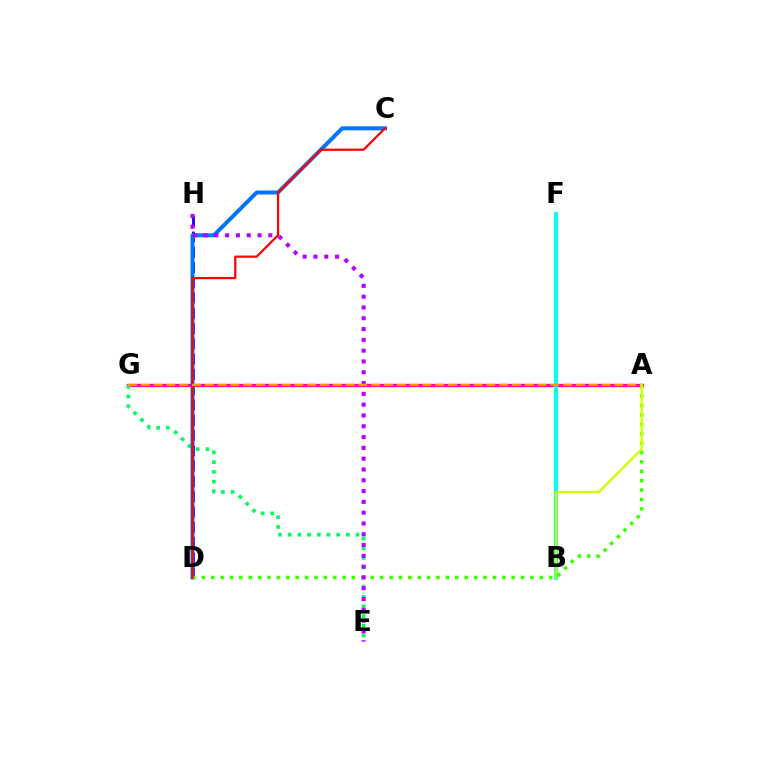{('D', 'H'): [{'color': '#2500ff', 'line_style': 'dashed', 'thickness': 2.08}], ('A', 'G'): [{'color': '#ff00ac', 'line_style': 'solid', 'thickness': 2.41}, {'color': '#ff9400', 'line_style': 'dashed', 'thickness': 1.74}], ('E', 'G'): [{'color': '#00ff5c', 'line_style': 'dotted', 'thickness': 2.64}], ('B', 'F'): [{'color': '#00fff6', 'line_style': 'solid', 'thickness': 2.83}], ('C', 'D'): [{'color': '#0074ff', 'line_style': 'solid', 'thickness': 2.87}, {'color': '#ff0000', 'line_style': 'solid', 'thickness': 1.61}], ('A', 'D'): [{'color': '#3dff00', 'line_style': 'dotted', 'thickness': 2.55}], ('E', 'H'): [{'color': '#b900ff', 'line_style': 'dotted', 'thickness': 2.93}], ('A', 'B'): [{'color': '#d1ff00', 'line_style': 'solid', 'thickness': 1.71}]}